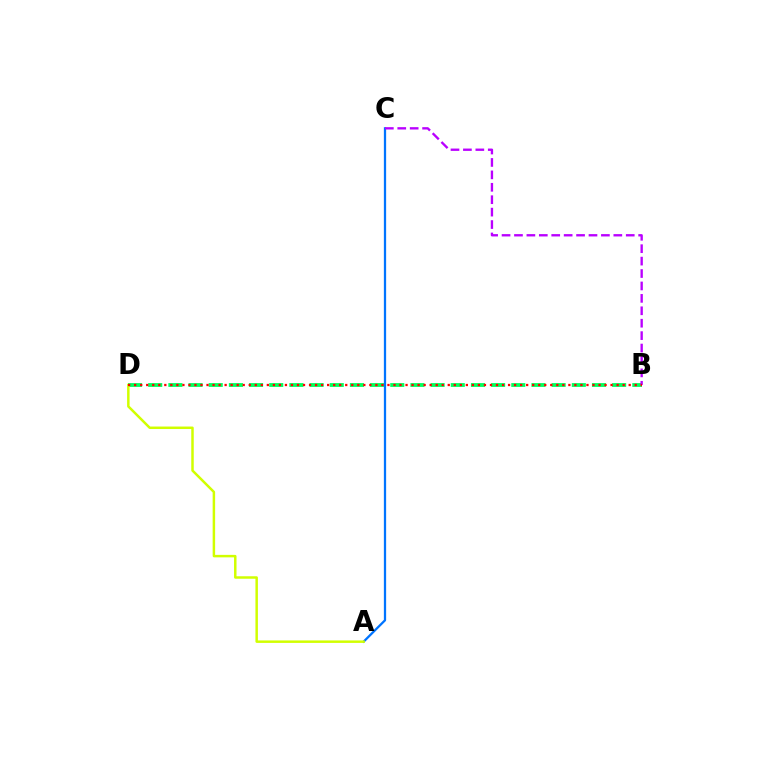{('B', 'D'): [{'color': '#00ff5c', 'line_style': 'dashed', 'thickness': 2.74}, {'color': '#ff0000', 'line_style': 'dotted', 'thickness': 1.64}], ('A', 'C'): [{'color': '#0074ff', 'line_style': 'solid', 'thickness': 1.63}], ('B', 'C'): [{'color': '#b900ff', 'line_style': 'dashed', 'thickness': 1.69}], ('A', 'D'): [{'color': '#d1ff00', 'line_style': 'solid', 'thickness': 1.79}]}